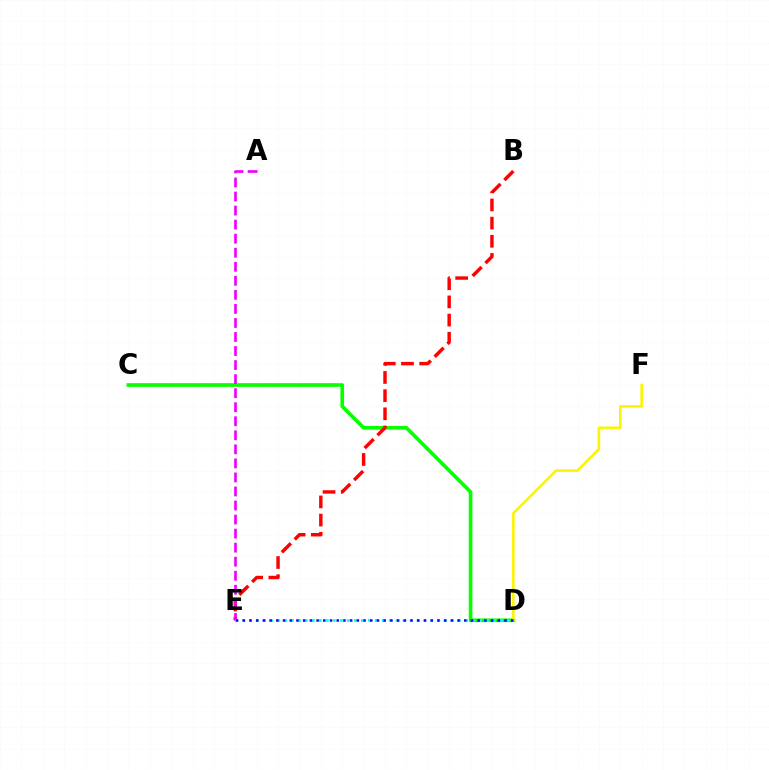{('C', 'D'): [{'color': '#08ff00', 'line_style': 'solid', 'thickness': 2.62}], ('B', 'E'): [{'color': '#ff0000', 'line_style': 'dashed', 'thickness': 2.47}], ('A', 'E'): [{'color': '#ee00ff', 'line_style': 'dashed', 'thickness': 1.91}], ('D', 'E'): [{'color': '#00fff6', 'line_style': 'dotted', 'thickness': 1.89}, {'color': '#0010ff', 'line_style': 'dotted', 'thickness': 1.82}], ('D', 'F'): [{'color': '#fcf500', 'line_style': 'solid', 'thickness': 1.86}]}